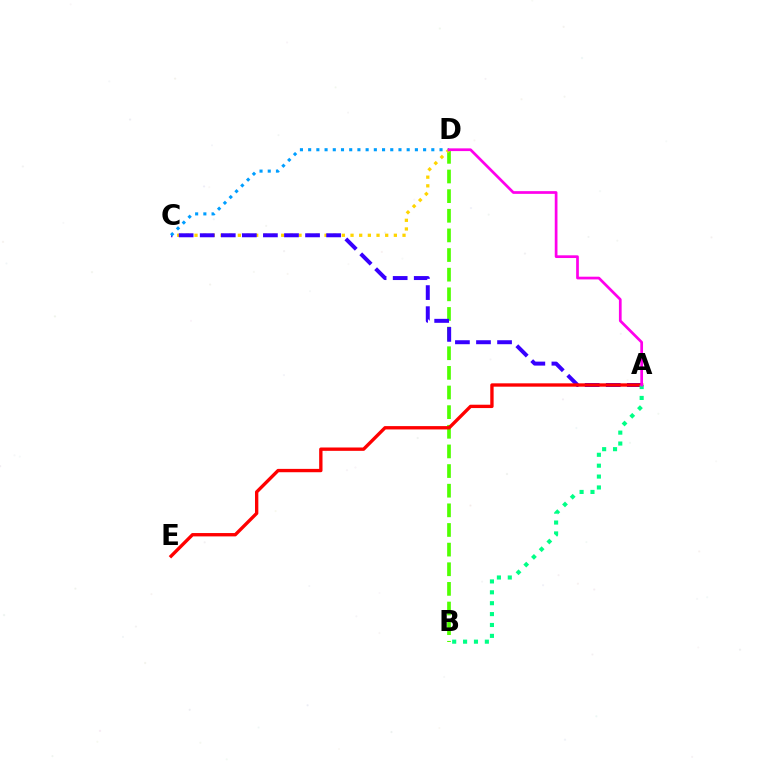{('B', 'D'): [{'color': '#4fff00', 'line_style': 'dashed', 'thickness': 2.67}], ('C', 'D'): [{'color': '#ffd500', 'line_style': 'dotted', 'thickness': 2.35}, {'color': '#009eff', 'line_style': 'dotted', 'thickness': 2.23}], ('A', 'C'): [{'color': '#3700ff', 'line_style': 'dashed', 'thickness': 2.86}], ('A', 'E'): [{'color': '#ff0000', 'line_style': 'solid', 'thickness': 2.41}], ('A', 'B'): [{'color': '#00ff86', 'line_style': 'dotted', 'thickness': 2.96}], ('A', 'D'): [{'color': '#ff00ed', 'line_style': 'solid', 'thickness': 1.96}]}